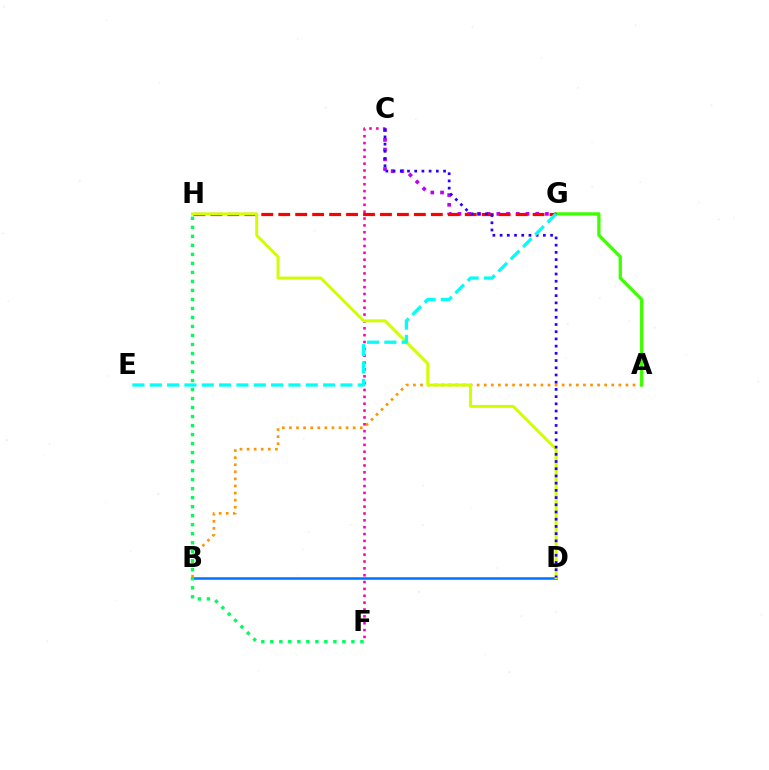{('C', 'G'): [{'color': '#b900ff', 'line_style': 'dotted', 'thickness': 2.64}], ('A', 'B'): [{'color': '#ff9400', 'line_style': 'dotted', 'thickness': 1.92}], ('A', 'G'): [{'color': '#3dff00', 'line_style': 'solid', 'thickness': 2.34}], ('C', 'F'): [{'color': '#ff00ac', 'line_style': 'dotted', 'thickness': 1.86}], ('B', 'D'): [{'color': '#0074ff', 'line_style': 'solid', 'thickness': 1.82}], ('G', 'H'): [{'color': '#ff0000', 'line_style': 'dashed', 'thickness': 2.3}], ('D', 'H'): [{'color': '#d1ff00', 'line_style': 'solid', 'thickness': 2.15}], ('C', 'D'): [{'color': '#2500ff', 'line_style': 'dotted', 'thickness': 1.96}], ('E', 'G'): [{'color': '#00fff6', 'line_style': 'dashed', 'thickness': 2.36}], ('F', 'H'): [{'color': '#00ff5c', 'line_style': 'dotted', 'thickness': 2.45}]}